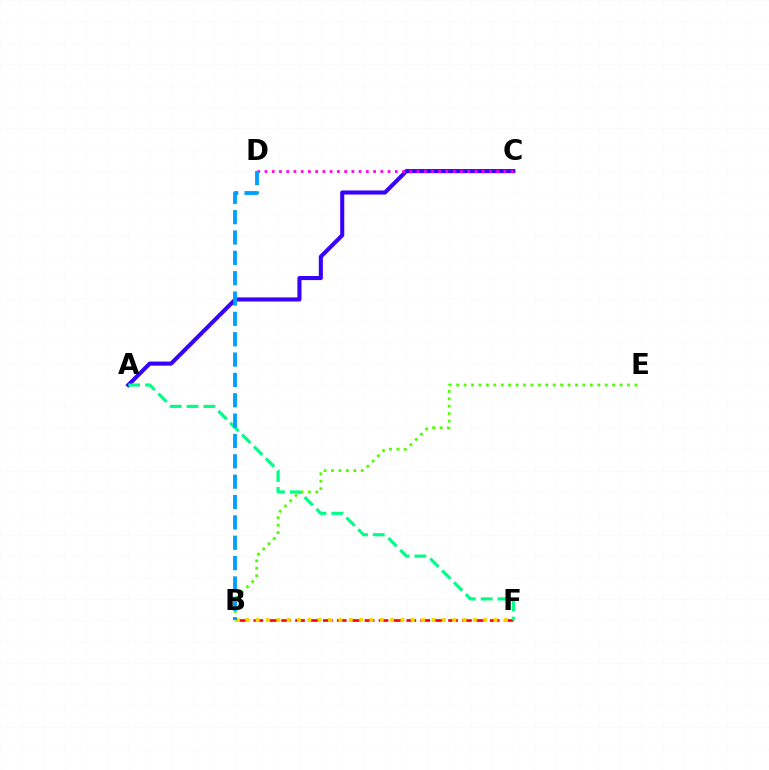{('B', 'F'): [{'color': '#ff0000', 'line_style': 'dashed', 'thickness': 1.89}, {'color': '#ffd500', 'line_style': 'dotted', 'thickness': 2.81}], ('A', 'C'): [{'color': '#3700ff', 'line_style': 'solid', 'thickness': 2.94}], ('C', 'D'): [{'color': '#ff00ed', 'line_style': 'dotted', 'thickness': 1.97}], ('B', 'E'): [{'color': '#4fff00', 'line_style': 'dotted', 'thickness': 2.02}], ('A', 'F'): [{'color': '#00ff86', 'line_style': 'dashed', 'thickness': 2.28}], ('B', 'D'): [{'color': '#009eff', 'line_style': 'dashed', 'thickness': 2.76}]}